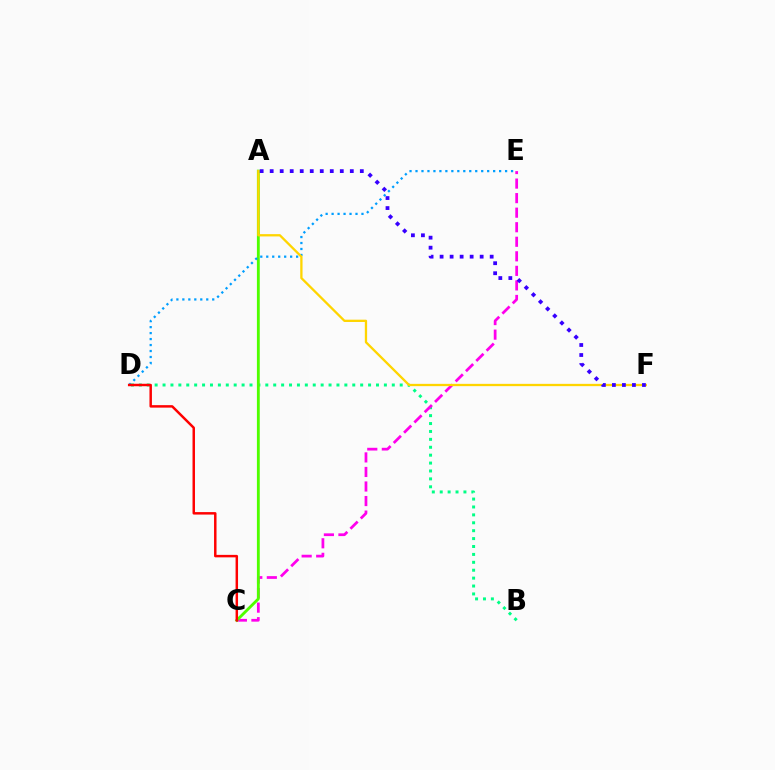{('B', 'D'): [{'color': '#00ff86', 'line_style': 'dotted', 'thickness': 2.15}], ('C', 'E'): [{'color': '#ff00ed', 'line_style': 'dashed', 'thickness': 1.98}], ('A', 'C'): [{'color': '#4fff00', 'line_style': 'solid', 'thickness': 2.05}], ('D', 'E'): [{'color': '#009eff', 'line_style': 'dotted', 'thickness': 1.62}], ('A', 'F'): [{'color': '#ffd500', 'line_style': 'solid', 'thickness': 1.66}, {'color': '#3700ff', 'line_style': 'dotted', 'thickness': 2.72}], ('C', 'D'): [{'color': '#ff0000', 'line_style': 'solid', 'thickness': 1.78}]}